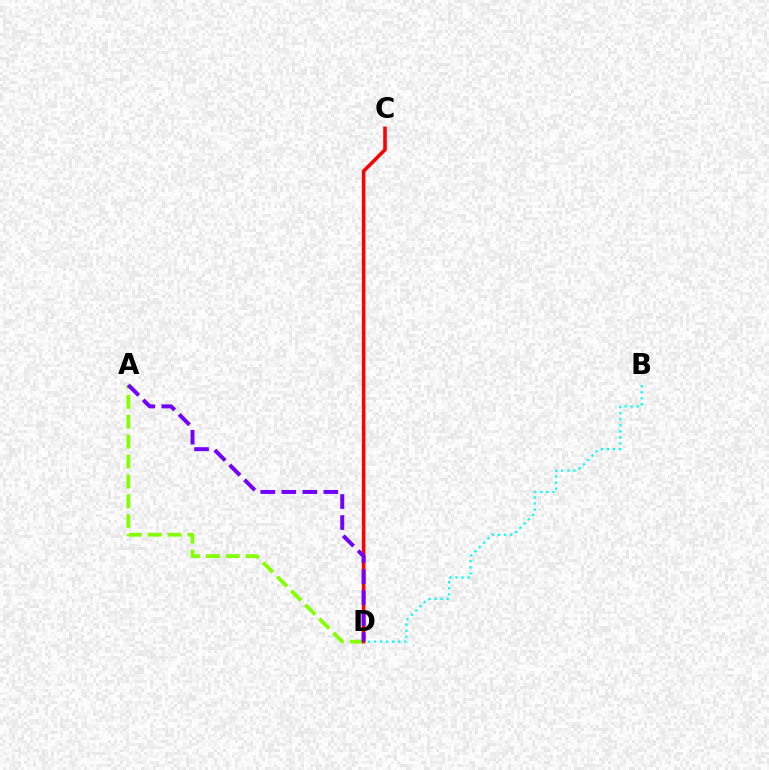{('A', 'D'): [{'color': '#84ff00', 'line_style': 'dashed', 'thickness': 2.7}, {'color': '#7200ff', 'line_style': 'dashed', 'thickness': 2.85}], ('B', 'D'): [{'color': '#00fff6', 'line_style': 'dotted', 'thickness': 1.64}], ('C', 'D'): [{'color': '#ff0000', 'line_style': 'solid', 'thickness': 2.55}]}